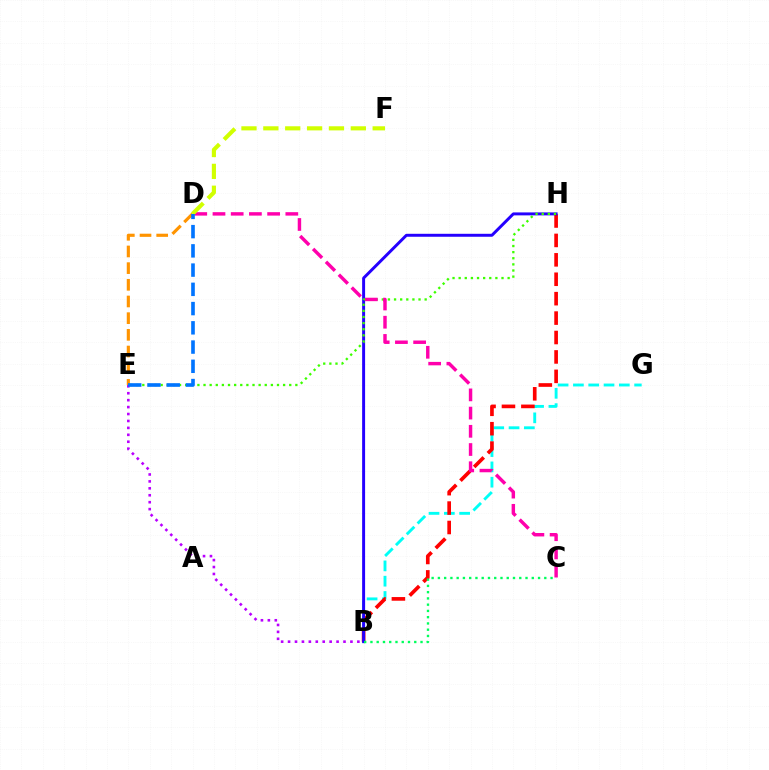{('B', 'G'): [{'color': '#00fff6', 'line_style': 'dashed', 'thickness': 2.08}], ('D', 'E'): [{'color': '#ff9400', 'line_style': 'dashed', 'thickness': 2.27}, {'color': '#0074ff', 'line_style': 'dashed', 'thickness': 2.61}], ('B', 'H'): [{'color': '#ff0000', 'line_style': 'dashed', 'thickness': 2.64}, {'color': '#2500ff', 'line_style': 'solid', 'thickness': 2.13}], ('B', 'E'): [{'color': '#b900ff', 'line_style': 'dotted', 'thickness': 1.88}], ('B', 'C'): [{'color': '#00ff5c', 'line_style': 'dotted', 'thickness': 1.7}], ('E', 'H'): [{'color': '#3dff00', 'line_style': 'dotted', 'thickness': 1.66}], ('C', 'D'): [{'color': '#ff00ac', 'line_style': 'dashed', 'thickness': 2.47}], ('D', 'F'): [{'color': '#d1ff00', 'line_style': 'dashed', 'thickness': 2.97}]}